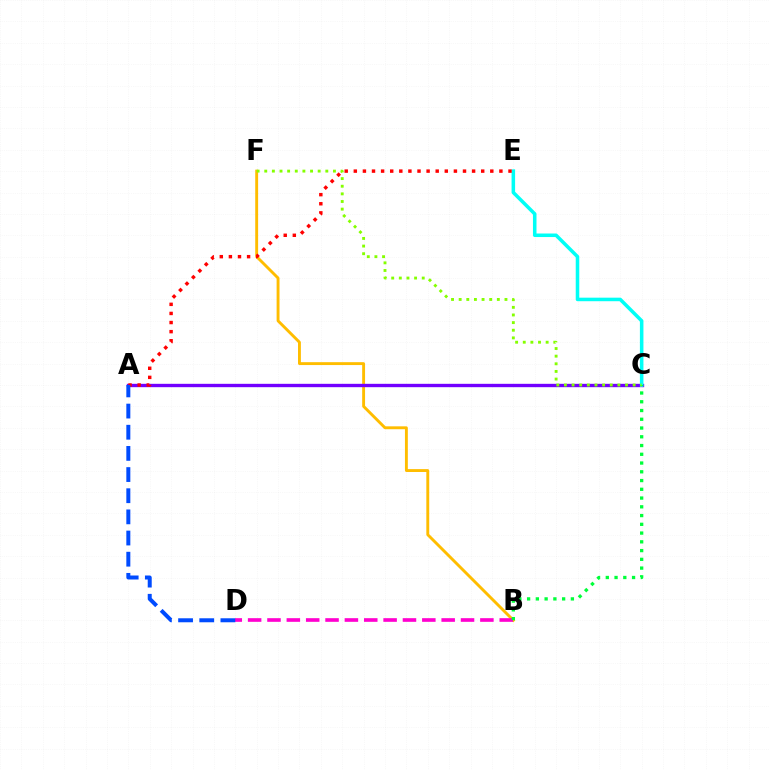{('B', 'F'): [{'color': '#ffbd00', 'line_style': 'solid', 'thickness': 2.08}], ('B', 'D'): [{'color': '#ff00cf', 'line_style': 'dashed', 'thickness': 2.63}], ('A', 'C'): [{'color': '#7200ff', 'line_style': 'solid', 'thickness': 2.42}], ('C', 'E'): [{'color': '#00fff6', 'line_style': 'solid', 'thickness': 2.55}], ('A', 'E'): [{'color': '#ff0000', 'line_style': 'dotted', 'thickness': 2.47}], ('B', 'C'): [{'color': '#00ff39', 'line_style': 'dotted', 'thickness': 2.38}], ('A', 'D'): [{'color': '#004bff', 'line_style': 'dashed', 'thickness': 2.87}], ('C', 'F'): [{'color': '#84ff00', 'line_style': 'dotted', 'thickness': 2.07}]}